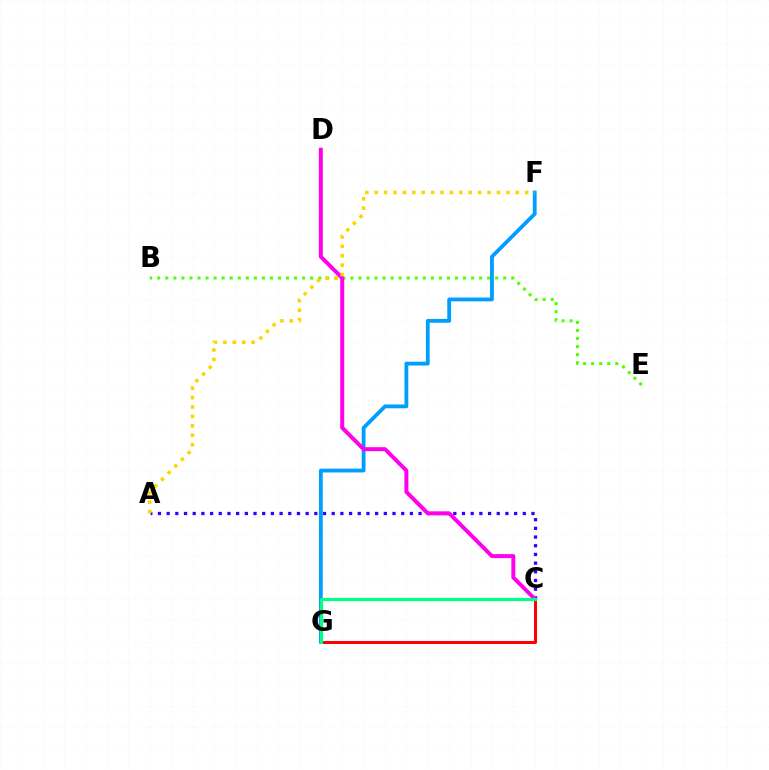{('B', 'E'): [{'color': '#4fff00', 'line_style': 'dotted', 'thickness': 2.19}], ('A', 'C'): [{'color': '#3700ff', 'line_style': 'dotted', 'thickness': 2.36}], ('F', 'G'): [{'color': '#009eff', 'line_style': 'solid', 'thickness': 2.74}], ('C', 'D'): [{'color': '#ff00ed', 'line_style': 'solid', 'thickness': 2.86}], ('C', 'G'): [{'color': '#ff0000', 'line_style': 'solid', 'thickness': 2.17}, {'color': '#00ff86', 'line_style': 'solid', 'thickness': 2.31}], ('A', 'F'): [{'color': '#ffd500', 'line_style': 'dotted', 'thickness': 2.56}]}